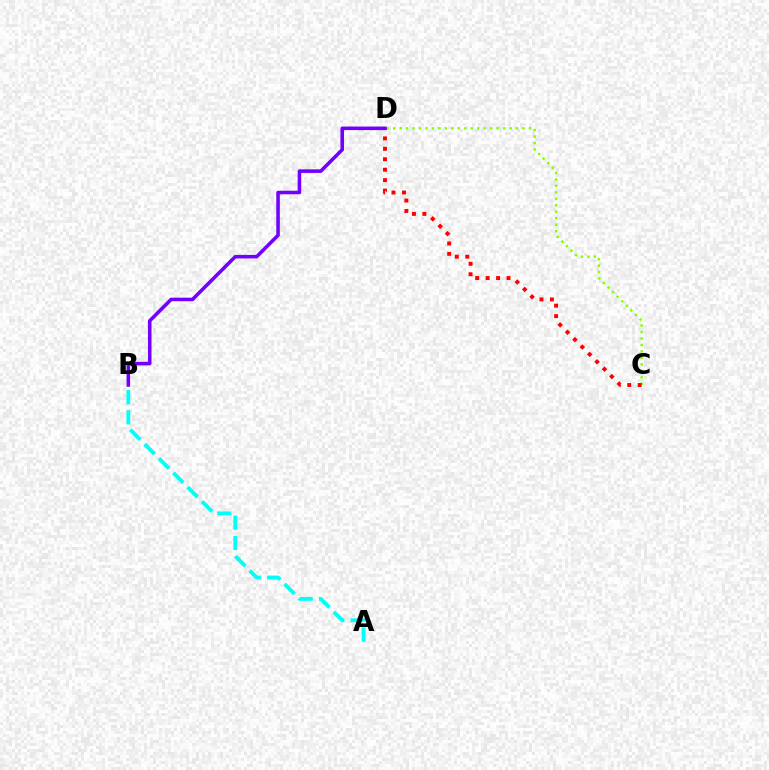{('C', 'D'): [{'color': '#84ff00', 'line_style': 'dotted', 'thickness': 1.76}, {'color': '#ff0000', 'line_style': 'dotted', 'thickness': 2.84}], ('A', 'B'): [{'color': '#00fff6', 'line_style': 'dashed', 'thickness': 2.75}], ('B', 'D'): [{'color': '#7200ff', 'line_style': 'solid', 'thickness': 2.57}]}